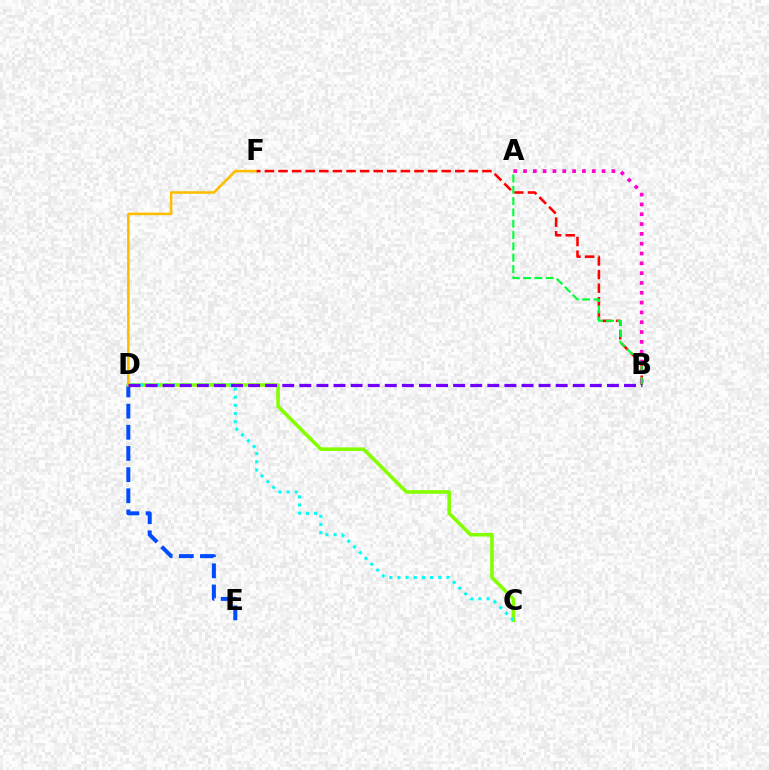{('D', 'E'): [{'color': '#004bff', 'line_style': 'dashed', 'thickness': 2.87}], ('C', 'D'): [{'color': '#84ff00', 'line_style': 'solid', 'thickness': 2.59}, {'color': '#00fff6', 'line_style': 'dotted', 'thickness': 2.22}], ('D', 'F'): [{'color': '#ffbd00', 'line_style': 'solid', 'thickness': 1.84}], ('B', 'F'): [{'color': '#ff0000', 'line_style': 'dashed', 'thickness': 1.85}], ('A', 'B'): [{'color': '#ff00cf', 'line_style': 'dotted', 'thickness': 2.67}, {'color': '#00ff39', 'line_style': 'dashed', 'thickness': 1.54}], ('B', 'D'): [{'color': '#7200ff', 'line_style': 'dashed', 'thickness': 2.32}]}